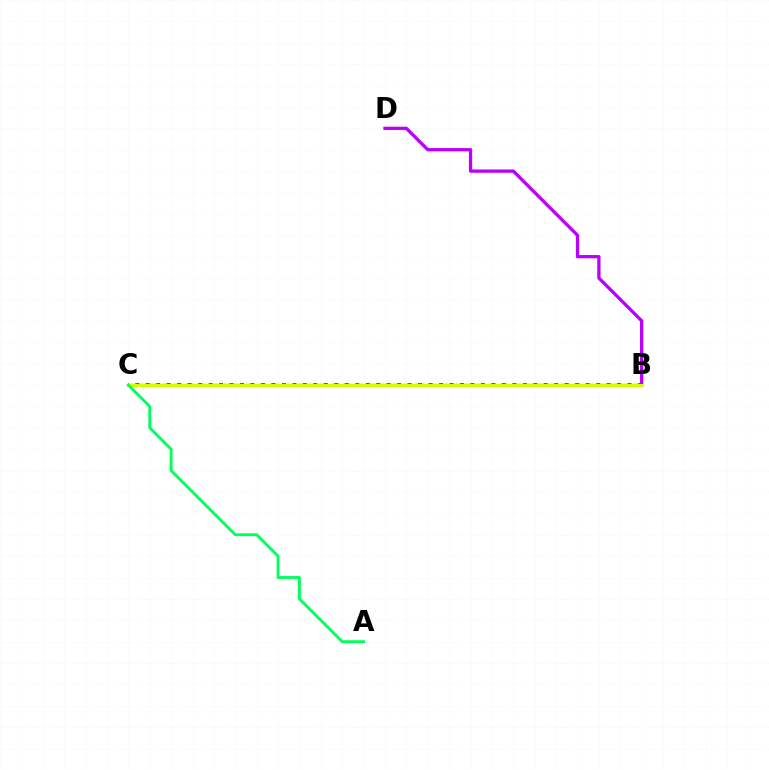{('B', 'D'): [{'color': '#b900ff', 'line_style': 'solid', 'thickness': 2.37}], ('B', 'C'): [{'color': '#ff0000', 'line_style': 'dashed', 'thickness': 1.64}, {'color': '#0074ff', 'line_style': 'dotted', 'thickness': 2.85}, {'color': '#d1ff00', 'line_style': 'solid', 'thickness': 2.15}], ('A', 'C'): [{'color': '#00ff5c', 'line_style': 'solid', 'thickness': 2.06}]}